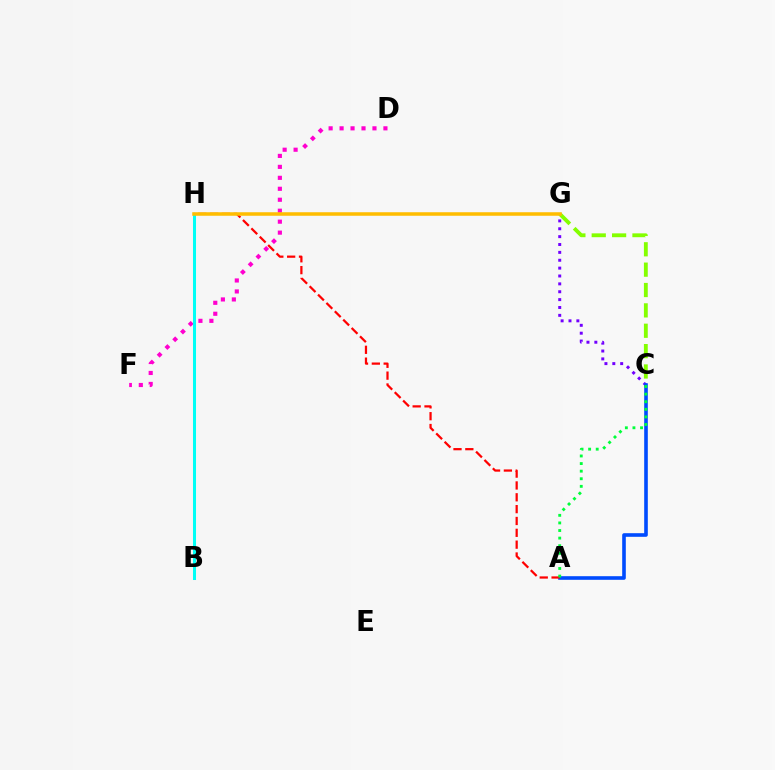{('C', 'G'): [{'color': '#84ff00', 'line_style': 'dashed', 'thickness': 2.77}, {'color': '#7200ff', 'line_style': 'dotted', 'thickness': 2.14}], ('D', 'F'): [{'color': '#ff00cf', 'line_style': 'dotted', 'thickness': 2.98}], ('B', 'H'): [{'color': '#00fff6', 'line_style': 'solid', 'thickness': 2.18}], ('A', 'C'): [{'color': '#004bff', 'line_style': 'solid', 'thickness': 2.6}, {'color': '#00ff39', 'line_style': 'dotted', 'thickness': 2.06}], ('A', 'H'): [{'color': '#ff0000', 'line_style': 'dashed', 'thickness': 1.61}], ('G', 'H'): [{'color': '#ffbd00', 'line_style': 'solid', 'thickness': 2.54}]}